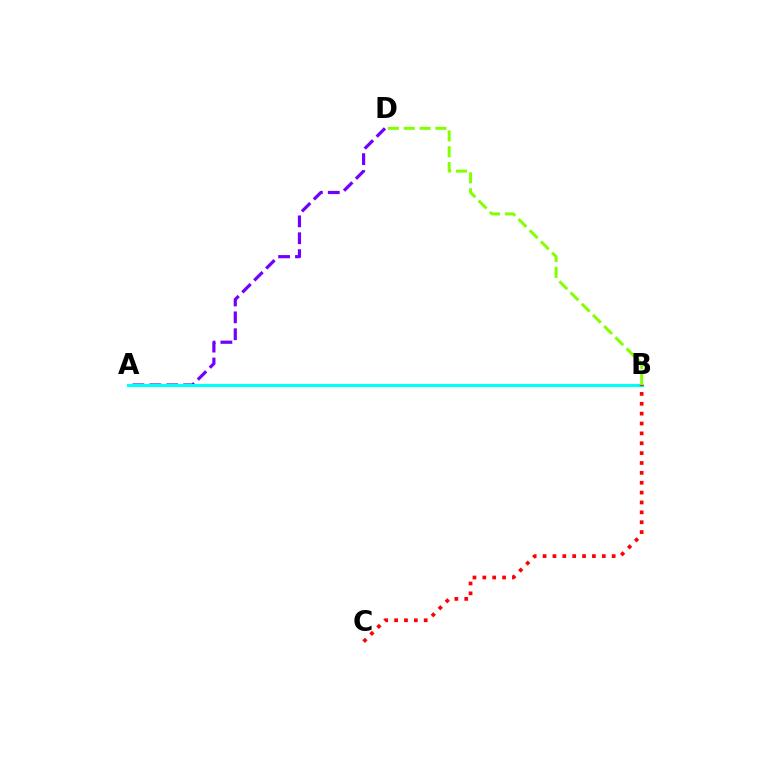{('A', 'D'): [{'color': '#7200ff', 'line_style': 'dashed', 'thickness': 2.29}], ('A', 'B'): [{'color': '#00fff6', 'line_style': 'solid', 'thickness': 2.25}], ('B', 'D'): [{'color': '#84ff00', 'line_style': 'dashed', 'thickness': 2.15}], ('B', 'C'): [{'color': '#ff0000', 'line_style': 'dotted', 'thickness': 2.68}]}